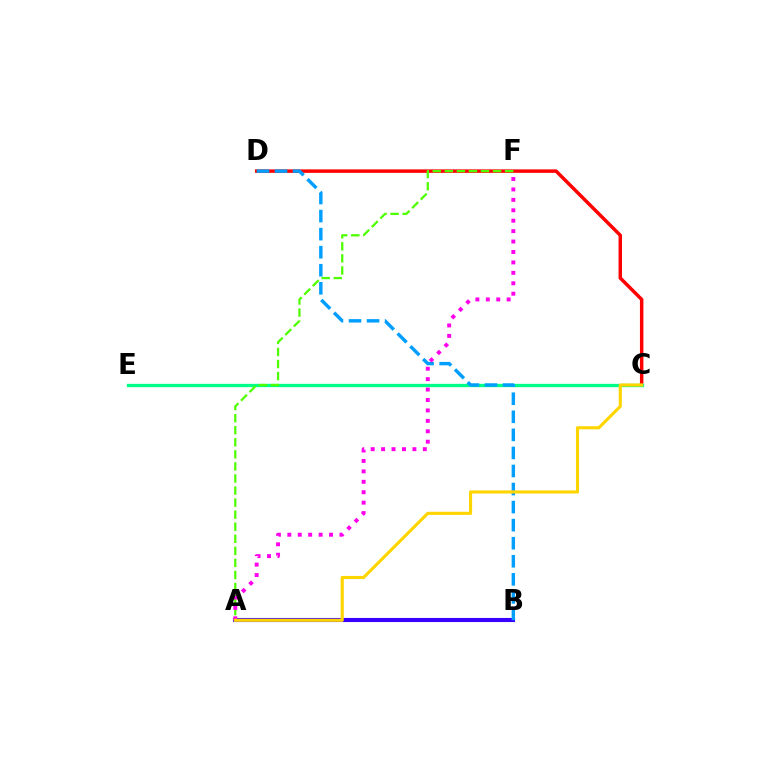{('A', 'B'): [{'color': '#3700ff', 'line_style': 'solid', 'thickness': 2.95}], ('C', 'D'): [{'color': '#ff0000', 'line_style': 'solid', 'thickness': 2.49}], ('C', 'E'): [{'color': '#00ff86', 'line_style': 'solid', 'thickness': 2.38}], ('B', 'D'): [{'color': '#009eff', 'line_style': 'dashed', 'thickness': 2.45}], ('A', 'F'): [{'color': '#4fff00', 'line_style': 'dashed', 'thickness': 1.64}, {'color': '#ff00ed', 'line_style': 'dotted', 'thickness': 2.83}], ('A', 'C'): [{'color': '#ffd500', 'line_style': 'solid', 'thickness': 2.25}]}